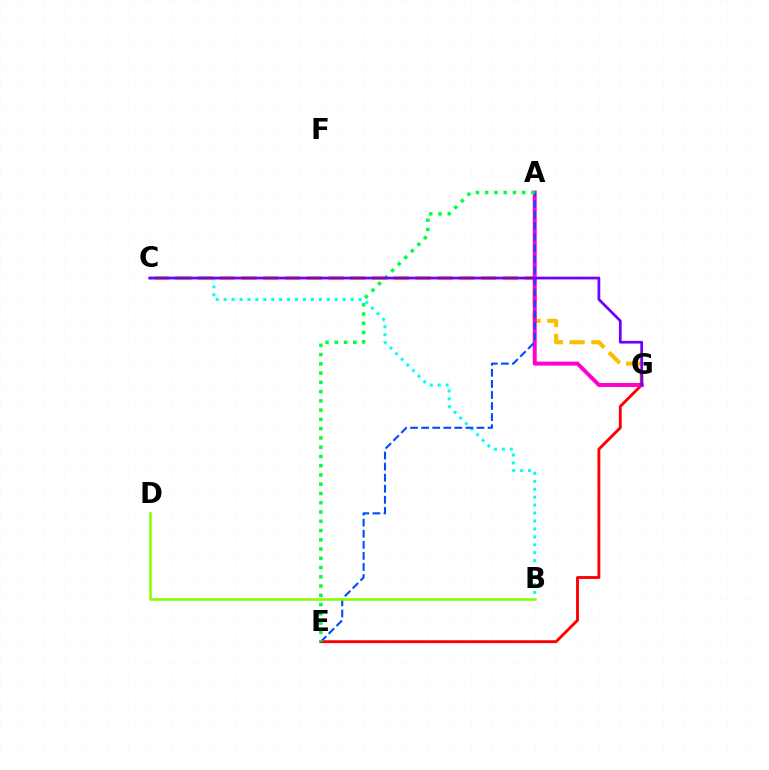{('C', 'G'): [{'color': '#ffbd00', 'line_style': 'dashed', 'thickness': 2.96}, {'color': '#7200ff', 'line_style': 'solid', 'thickness': 1.98}], ('B', 'C'): [{'color': '#00fff6', 'line_style': 'dotted', 'thickness': 2.16}], ('E', 'G'): [{'color': '#ff0000', 'line_style': 'solid', 'thickness': 2.07}], ('A', 'G'): [{'color': '#ff00cf', 'line_style': 'solid', 'thickness': 2.86}], ('A', 'E'): [{'color': '#004bff', 'line_style': 'dashed', 'thickness': 1.5}, {'color': '#00ff39', 'line_style': 'dotted', 'thickness': 2.52}], ('B', 'D'): [{'color': '#84ff00', 'line_style': 'solid', 'thickness': 1.83}]}